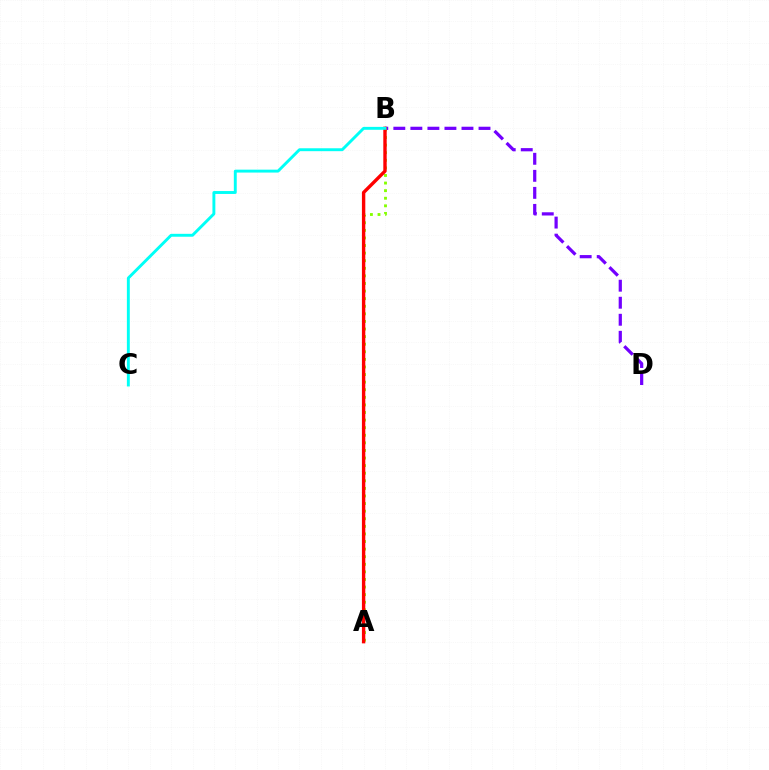{('B', 'D'): [{'color': '#7200ff', 'line_style': 'dashed', 'thickness': 2.31}], ('A', 'B'): [{'color': '#84ff00', 'line_style': 'dotted', 'thickness': 2.06}, {'color': '#ff0000', 'line_style': 'solid', 'thickness': 2.44}], ('B', 'C'): [{'color': '#00fff6', 'line_style': 'solid', 'thickness': 2.1}]}